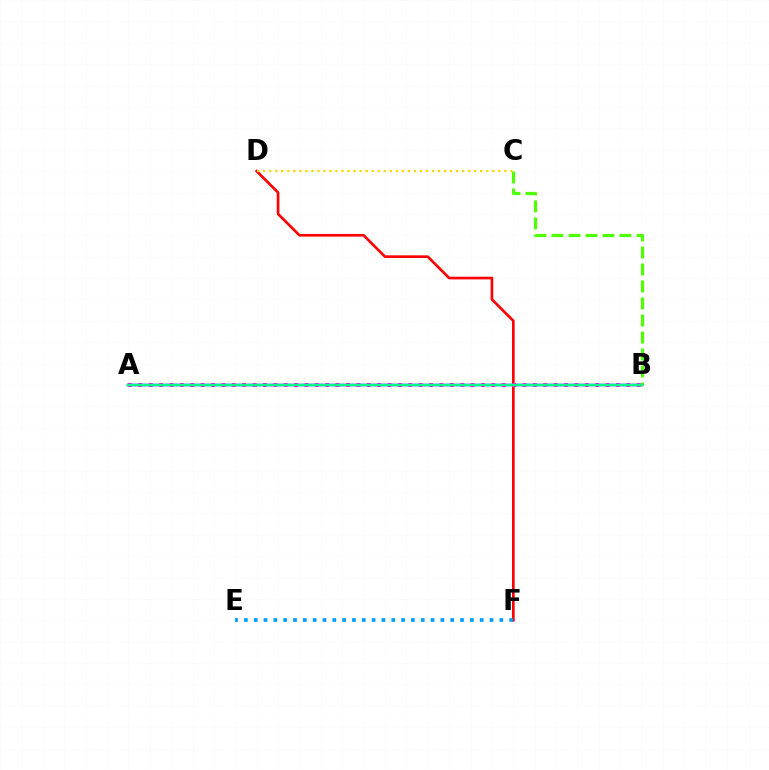{('A', 'B'): [{'color': '#3700ff', 'line_style': 'solid', 'thickness': 1.79}, {'color': '#ff00ed', 'line_style': 'dotted', 'thickness': 2.82}, {'color': '#00ff86', 'line_style': 'solid', 'thickness': 1.75}], ('D', 'F'): [{'color': '#ff0000', 'line_style': 'solid', 'thickness': 1.92}], ('E', 'F'): [{'color': '#009eff', 'line_style': 'dotted', 'thickness': 2.67}], ('B', 'C'): [{'color': '#4fff00', 'line_style': 'dashed', 'thickness': 2.31}], ('C', 'D'): [{'color': '#ffd500', 'line_style': 'dotted', 'thickness': 1.64}]}